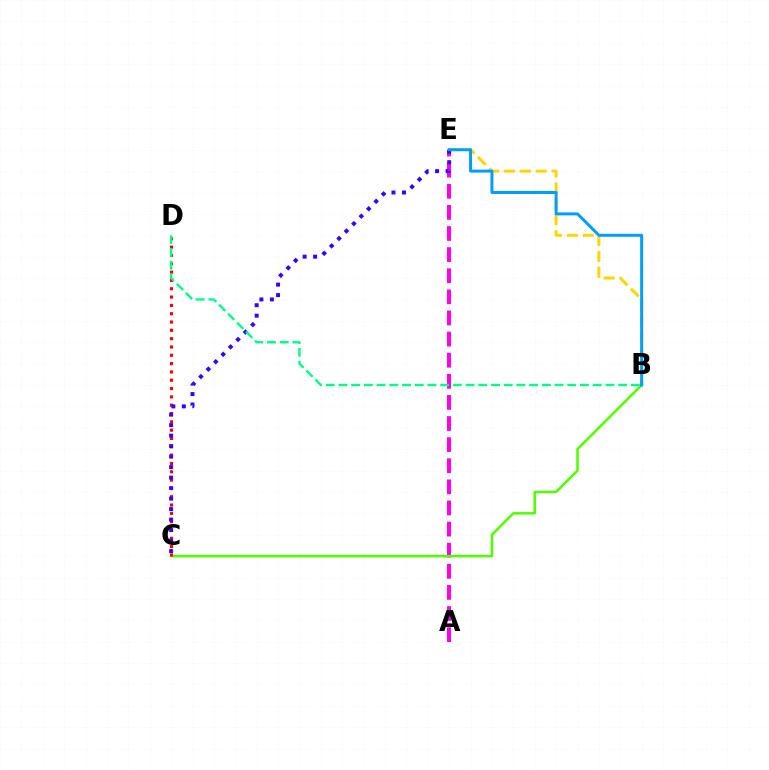{('A', 'E'): [{'color': '#ff00ed', 'line_style': 'dashed', 'thickness': 2.87}], ('B', 'E'): [{'color': '#ffd500', 'line_style': 'dashed', 'thickness': 2.16}, {'color': '#009eff', 'line_style': 'solid', 'thickness': 2.15}], ('B', 'C'): [{'color': '#4fff00', 'line_style': 'solid', 'thickness': 1.82}], ('C', 'D'): [{'color': '#ff0000', 'line_style': 'dotted', 'thickness': 2.26}], ('C', 'E'): [{'color': '#3700ff', 'line_style': 'dotted', 'thickness': 2.85}], ('B', 'D'): [{'color': '#00ff86', 'line_style': 'dashed', 'thickness': 1.73}]}